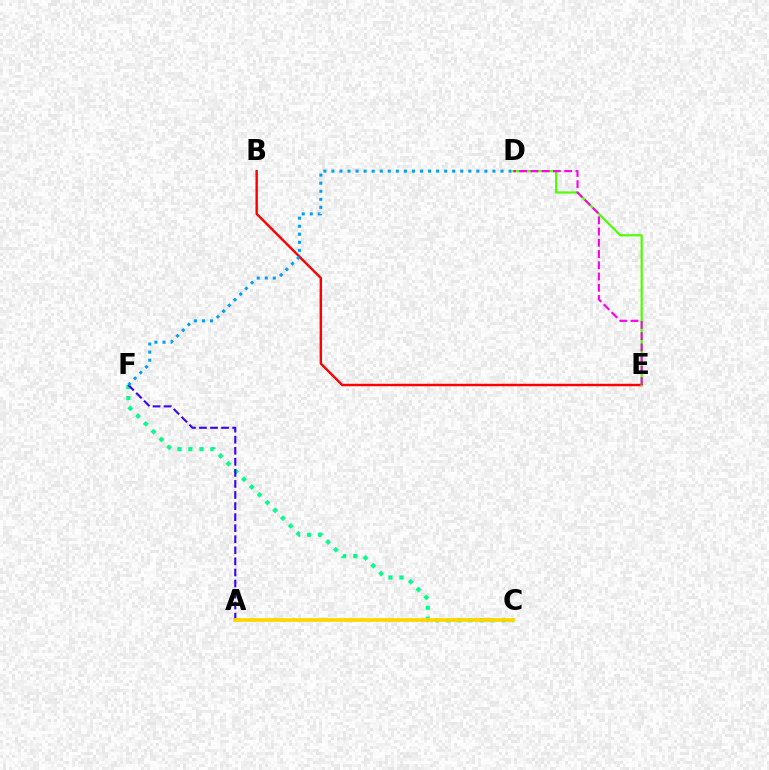{('B', 'E'): [{'color': '#ff0000', 'line_style': 'solid', 'thickness': 1.75}], ('C', 'F'): [{'color': '#00ff86', 'line_style': 'dotted', 'thickness': 2.99}], ('A', 'F'): [{'color': '#3700ff', 'line_style': 'dashed', 'thickness': 1.5}], ('D', 'E'): [{'color': '#4fff00', 'line_style': 'solid', 'thickness': 1.58}, {'color': '#ff00ed', 'line_style': 'dashed', 'thickness': 1.53}], ('A', 'C'): [{'color': '#ffd500', 'line_style': 'solid', 'thickness': 2.66}], ('D', 'F'): [{'color': '#009eff', 'line_style': 'dotted', 'thickness': 2.19}]}